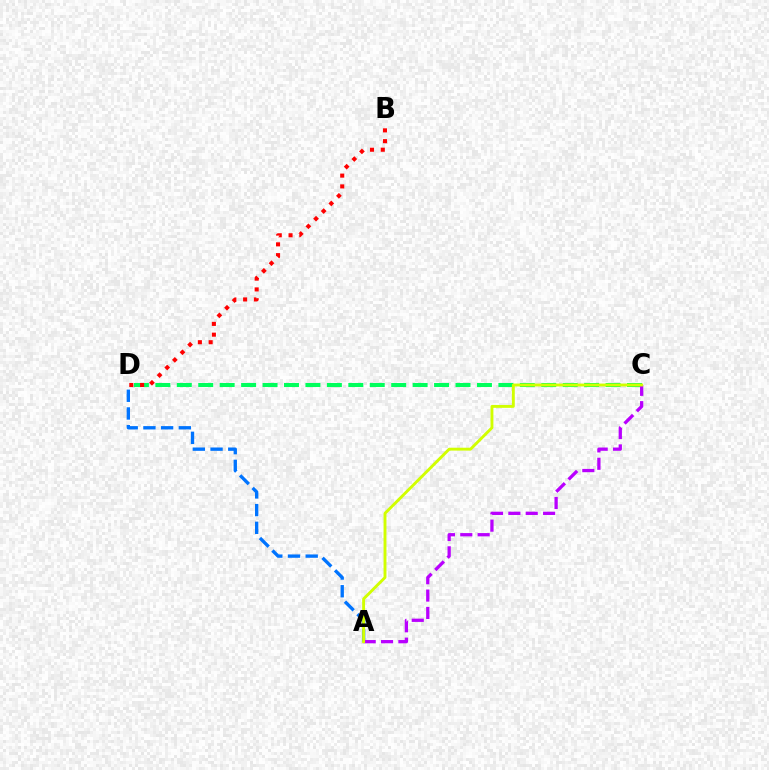{('C', 'D'): [{'color': '#00ff5c', 'line_style': 'dashed', 'thickness': 2.91}], ('A', 'D'): [{'color': '#0074ff', 'line_style': 'dashed', 'thickness': 2.41}], ('B', 'D'): [{'color': '#ff0000', 'line_style': 'dotted', 'thickness': 2.93}], ('A', 'C'): [{'color': '#b900ff', 'line_style': 'dashed', 'thickness': 2.36}, {'color': '#d1ff00', 'line_style': 'solid', 'thickness': 2.08}]}